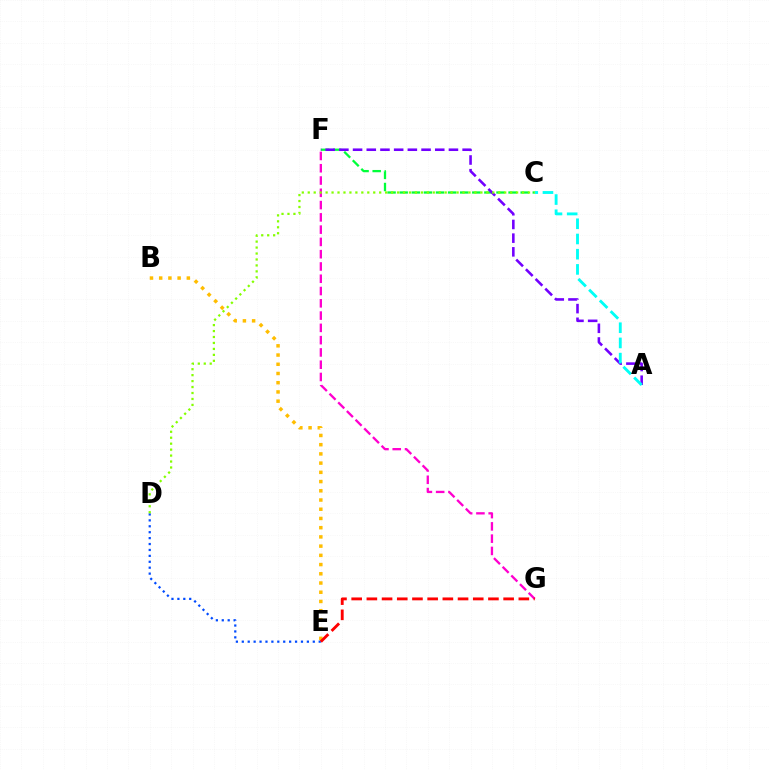{('C', 'F'): [{'color': '#00ff39', 'line_style': 'dashed', 'thickness': 1.64}], ('A', 'F'): [{'color': '#7200ff', 'line_style': 'dashed', 'thickness': 1.86}], ('A', 'C'): [{'color': '#00fff6', 'line_style': 'dashed', 'thickness': 2.07}], ('F', 'G'): [{'color': '#ff00cf', 'line_style': 'dashed', 'thickness': 1.67}], ('D', 'E'): [{'color': '#004bff', 'line_style': 'dotted', 'thickness': 1.61}], ('C', 'D'): [{'color': '#84ff00', 'line_style': 'dotted', 'thickness': 1.62}], ('B', 'E'): [{'color': '#ffbd00', 'line_style': 'dotted', 'thickness': 2.51}], ('E', 'G'): [{'color': '#ff0000', 'line_style': 'dashed', 'thickness': 2.06}]}